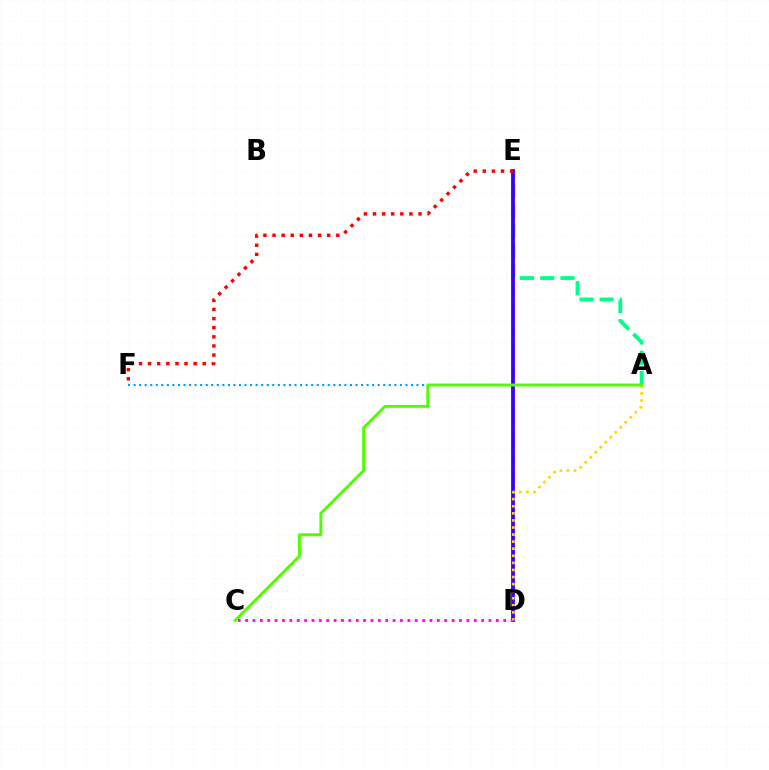{('A', 'E'): [{'color': '#00ff86', 'line_style': 'dashed', 'thickness': 2.74}], ('D', 'E'): [{'color': '#3700ff', 'line_style': 'solid', 'thickness': 2.74}], ('A', 'F'): [{'color': '#009eff', 'line_style': 'dotted', 'thickness': 1.51}], ('C', 'D'): [{'color': '#ff00ed', 'line_style': 'dotted', 'thickness': 2.0}], ('E', 'F'): [{'color': '#ff0000', 'line_style': 'dotted', 'thickness': 2.47}], ('A', 'D'): [{'color': '#ffd500', 'line_style': 'dotted', 'thickness': 1.92}], ('A', 'C'): [{'color': '#4fff00', 'line_style': 'solid', 'thickness': 2.08}]}